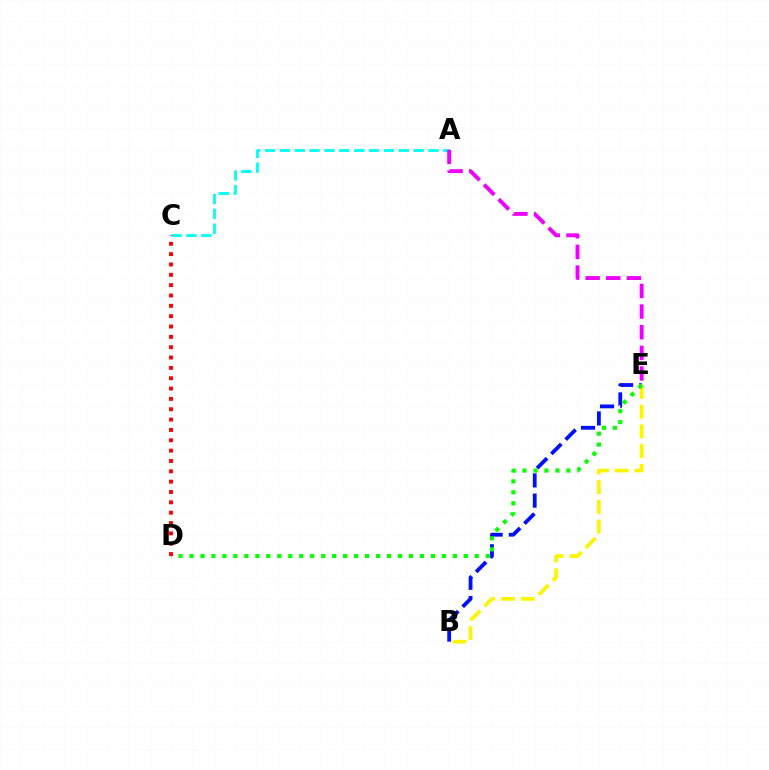{('A', 'C'): [{'color': '#00fff6', 'line_style': 'dashed', 'thickness': 2.02}], ('B', 'E'): [{'color': '#0010ff', 'line_style': 'dashed', 'thickness': 2.75}, {'color': '#fcf500', 'line_style': 'dashed', 'thickness': 2.68}], ('D', 'E'): [{'color': '#08ff00', 'line_style': 'dotted', 'thickness': 2.98}], ('C', 'D'): [{'color': '#ff0000', 'line_style': 'dotted', 'thickness': 2.81}], ('A', 'E'): [{'color': '#ee00ff', 'line_style': 'dashed', 'thickness': 2.8}]}